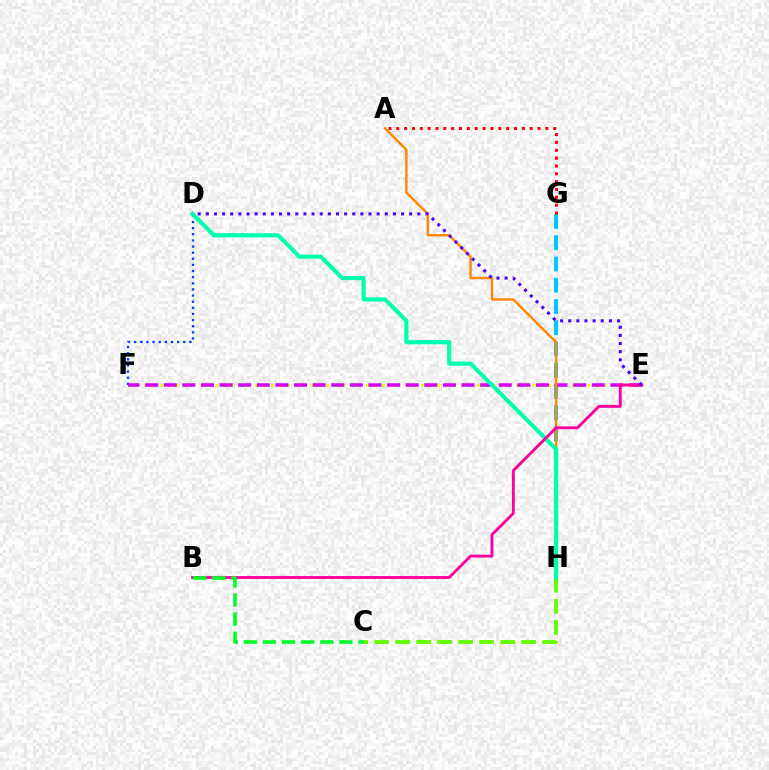{('G', 'H'): [{'color': '#00c7ff', 'line_style': 'dashed', 'thickness': 2.89}], ('E', 'F'): [{'color': '#eeff00', 'line_style': 'dotted', 'thickness': 2.15}, {'color': '#d600ff', 'line_style': 'dashed', 'thickness': 2.53}], ('D', 'F'): [{'color': '#003fff', 'line_style': 'dotted', 'thickness': 1.67}], ('A', 'H'): [{'color': '#ff8800', 'line_style': 'solid', 'thickness': 1.75}], ('C', 'H'): [{'color': '#66ff00', 'line_style': 'dashed', 'thickness': 2.85}], ('D', 'H'): [{'color': '#00ffaf', 'line_style': 'solid', 'thickness': 2.97}], ('B', 'E'): [{'color': '#ff00a0', 'line_style': 'solid', 'thickness': 2.07}], ('D', 'E'): [{'color': '#4f00ff', 'line_style': 'dotted', 'thickness': 2.21}], ('A', 'G'): [{'color': '#ff0000', 'line_style': 'dotted', 'thickness': 2.13}], ('B', 'C'): [{'color': '#00ff27', 'line_style': 'dashed', 'thickness': 2.6}]}